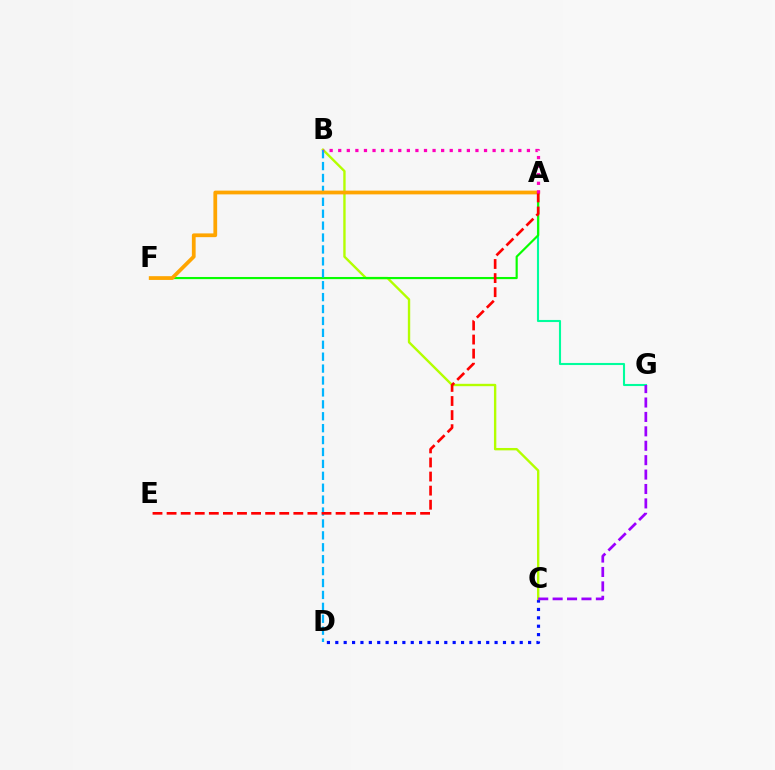{('C', 'D'): [{'color': '#0010ff', 'line_style': 'dotted', 'thickness': 2.28}], ('A', 'G'): [{'color': '#00ff9d', 'line_style': 'solid', 'thickness': 1.51}], ('B', 'C'): [{'color': '#b3ff00', 'line_style': 'solid', 'thickness': 1.71}], ('A', 'F'): [{'color': '#08ff00', 'line_style': 'solid', 'thickness': 1.55}, {'color': '#ffa500', 'line_style': 'solid', 'thickness': 2.71}], ('C', 'G'): [{'color': '#9b00ff', 'line_style': 'dashed', 'thickness': 1.96}], ('B', 'D'): [{'color': '#00b5ff', 'line_style': 'dashed', 'thickness': 1.62}], ('A', 'E'): [{'color': '#ff0000', 'line_style': 'dashed', 'thickness': 1.91}], ('A', 'B'): [{'color': '#ff00bd', 'line_style': 'dotted', 'thickness': 2.33}]}